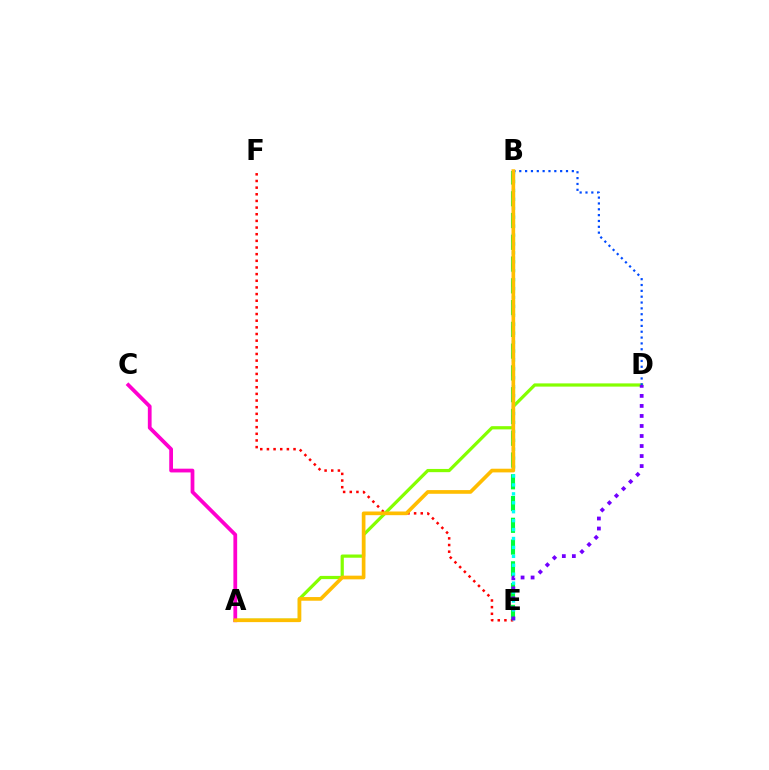{('A', 'D'): [{'color': '#84ff00', 'line_style': 'solid', 'thickness': 2.32}], ('B', 'E'): [{'color': '#00ff39', 'line_style': 'dashed', 'thickness': 2.96}, {'color': '#00fff6', 'line_style': 'dotted', 'thickness': 2.43}], ('E', 'F'): [{'color': '#ff0000', 'line_style': 'dotted', 'thickness': 1.81}], ('B', 'D'): [{'color': '#004bff', 'line_style': 'dotted', 'thickness': 1.59}], ('A', 'C'): [{'color': '#ff00cf', 'line_style': 'solid', 'thickness': 2.71}], ('D', 'E'): [{'color': '#7200ff', 'line_style': 'dotted', 'thickness': 2.72}], ('A', 'B'): [{'color': '#ffbd00', 'line_style': 'solid', 'thickness': 2.65}]}